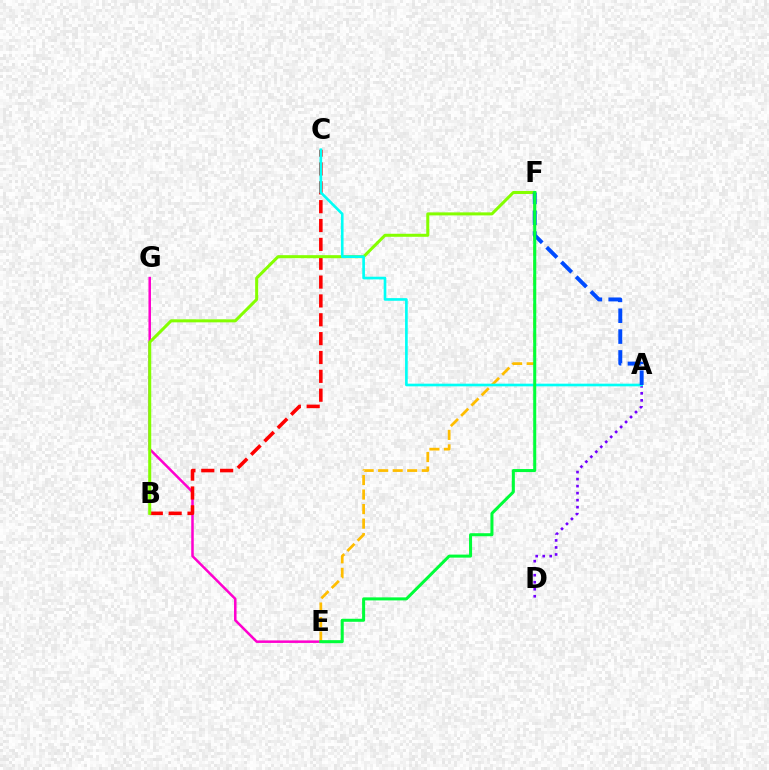{('E', 'G'): [{'color': '#ff00cf', 'line_style': 'solid', 'thickness': 1.81}], ('B', 'C'): [{'color': '#ff0000', 'line_style': 'dashed', 'thickness': 2.56}], ('B', 'F'): [{'color': '#84ff00', 'line_style': 'solid', 'thickness': 2.18}], ('A', 'D'): [{'color': '#7200ff', 'line_style': 'dotted', 'thickness': 1.91}], ('E', 'F'): [{'color': '#ffbd00', 'line_style': 'dashed', 'thickness': 1.97}, {'color': '#00ff39', 'line_style': 'solid', 'thickness': 2.18}], ('A', 'C'): [{'color': '#00fff6', 'line_style': 'solid', 'thickness': 1.91}], ('A', 'F'): [{'color': '#004bff', 'line_style': 'dashed', 'thickness': 2.83}]}